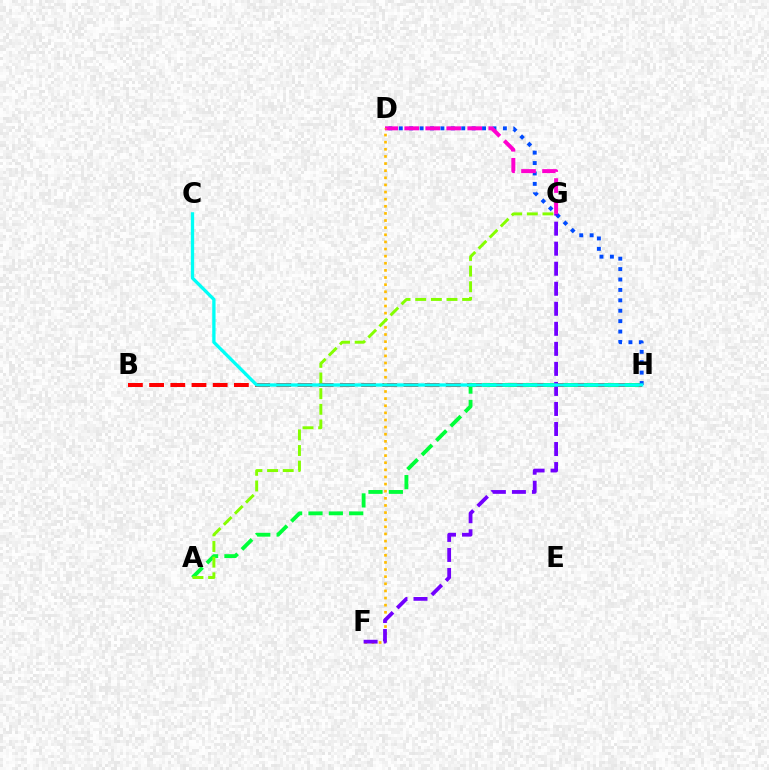{('B', 'H'): [{'color': '#ff0000', 'line_style': 'dashed', 'thickness': 2.88}], ('A', 'H'): [{'color': '#00ff39', 'line_style': 'dashed', 'thickness': 2.76}], ('D', 'H'): [{'color': '#004bff', 'line_style': 'dotted', 'thickness': 2.83}], ('D', 'G'): [{'color': '#ff00cf', 'line_style': 'dashed', 'thickness': 2.85}], ('D', 'F'): [{'color': '#ffbd00', 'line_style': 'dotted', 'thickness': 1.94}], ('A', 'G'): [{'color': '#84ff00', 'line_style': 'dashed', 'thickness': 2.13}], ('F', 'G'): [{'color': '#7200ff', 'line_style': 'dashed', 'thickness': 2.72}], ('C', 'H'): [{'color': '#00fff6', 'line_style': 'solid', 'thickness': 2.38}]}